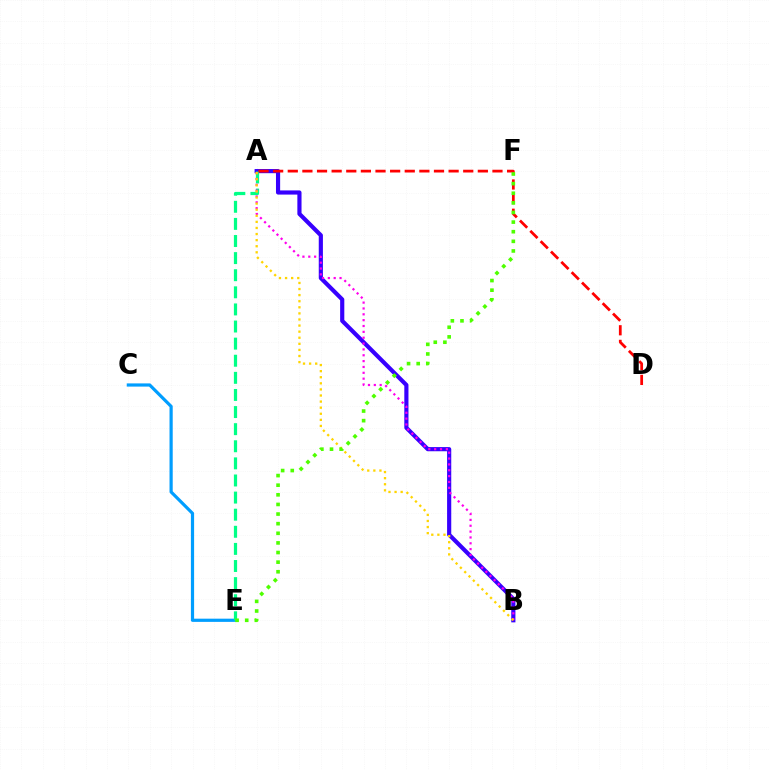{('A', 'B'): [{'color': '#3700ff', 'line_style': 'solid', 'thickness': 3.0}, {'color': '#ff00ed', 'line_style': 'dotted', 'thickness': 1.59}, {'color': '#ffd500', 'line_style': 'dotted', 'thickness': 1.65}], ('C', 'E'): [{'color': '#009eff', 'line_style': 'solid', 'thickness': 2.3}], ('A', 'E'): [{'color': '#00ff86', 'line_style': 'dashed', 'thickness': 2.32}], ('A', 'D'): [{'color': '#ff0000', 'line_style': 'dashed', 'thickness': 1.99}], ('E', 'F'): [{'color': '#4fff00', 'line_style': 'dotted', 'thickness': 2.61}]}